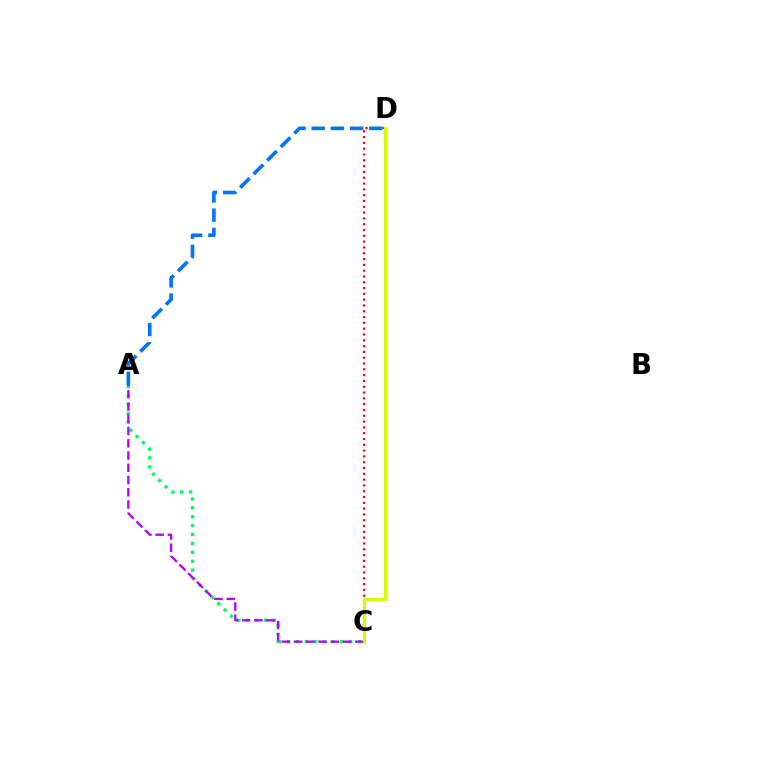{('C', 'D'): [{'color': '#ff0000', 'line_style': 'dotted', 'thickness': 1.58}, {'color': '#d1ff00', 'line_style': 'solid', 'thickness': 2.27}], ('A', 'C'): [{'color': '#00ff5c', 'line_style': 'dotted', 'thickness': 2.42}, {'color': '#b900ff', 'line_style': 'dashed', 'thickness': 1.66}], ('A', 'D'): [{'color': '#0074ff', 'line_style': 'dashed', 'thickness': 2.61}]}